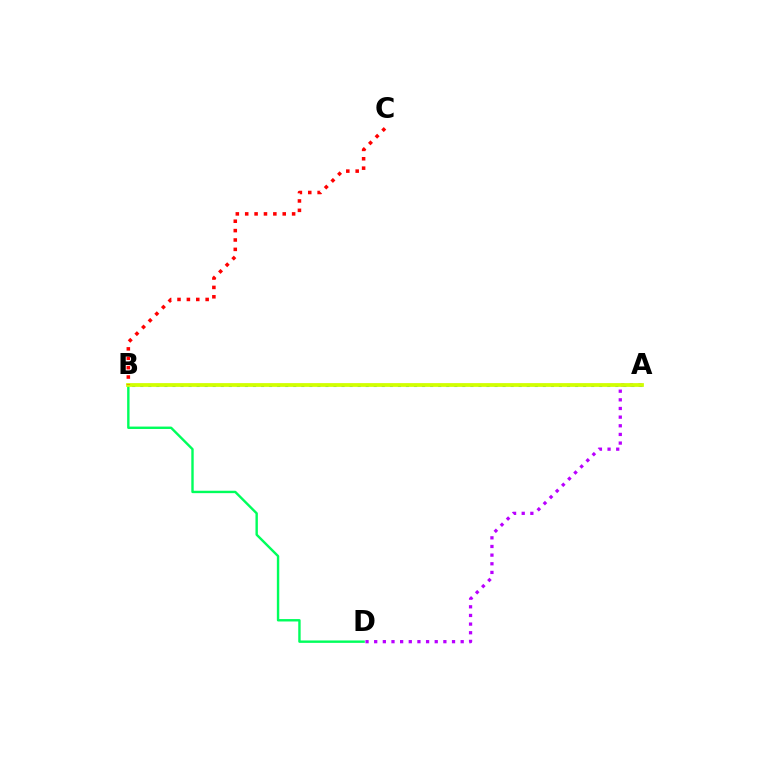{('B', 'D'): [{'color': '#00ff5c', 'line_style': 'solid', 'thickness': 1.73}], ('A', 'D'): [{'color': '#b900ff', 'line_style': 'dotted', 'thickness': 2.35}], ('A', 'B'): [{'color': '#0074ff', 'line_style': 'dotted', 'thickness': 2.19}, {'color': '#d1ff00', 'line_style': 'solid', 'thickness': 2.71}], ('B', 'C'): [{'color': '#ff0000', 'line_style': 'dotted', 'thickness': 2.55}]}